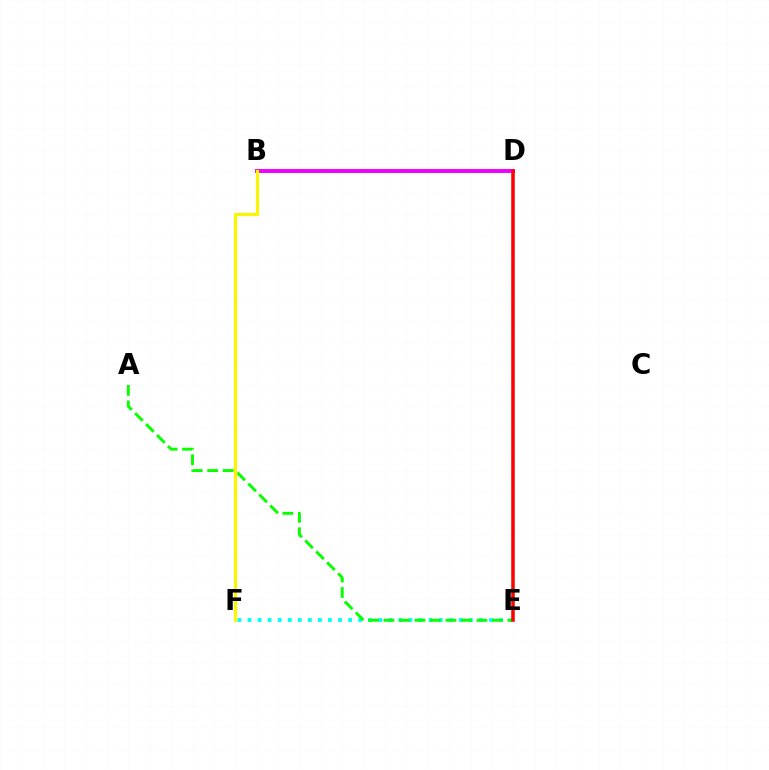{('B', 'D'): [{'color': '#ee00ff', 'line_style': 'solid', 'thickness': 2.84}], ('E', 'F'): [{'color': '#00fff6', 'line_style': 'dotted', 'thickness': 2.73}], ('D', 'E'): [{'color': '#0010ff', 'line_style': 'dotted', 'thickness': 1.53}, {'color': '#ff0000', 'line_style': 'solid', 'thickness': 2.53}], ('A', 'E'): [{'color': '#08ff00', 'line_style': 'dashed', 'thickness': 2.1}], ('B', 'F'): [{'color': '#fcf500', 'line_style': 'solid', 'thickness': 2.28}]}